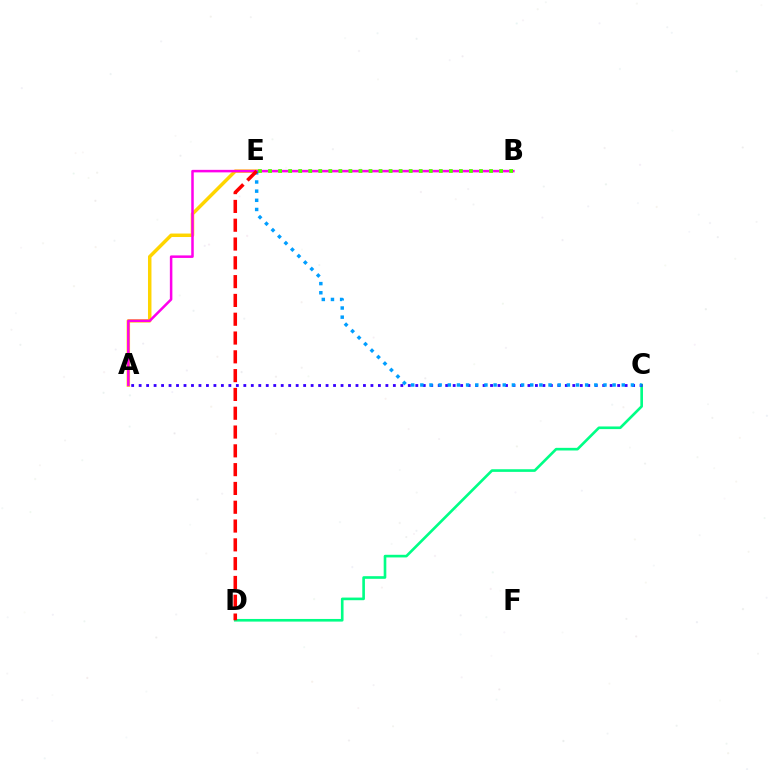{('A', 'E'): [{'color': '#ffd500', 'line_style': 'solid', 'thickness': 2.5}], ('A', 'B'): [{'color': '#ff00ed', 'line_style': 'solid', 'thickness': 1.81}], ('B', 'E'): [{'color': '#4fff00', 'line_style': 'dotted', 'thickness': 2.73}], ('C', 'D'): [{'color': '#00ff86', 'line_style': 'solid', 'thickness': 1.9}], ('A', 'C'): [{'color': '#3700ff', 'line_style': 'dotted', 'thickness': 2.03}], ('C', 'E'): [{'color': '#009eff', 'line_style': 'dotted', 'thickness': 2.49}], ('D', 'E'): [{'color': '#ff0000', 'line_style': 'dashed', 'thickness': 2.55}]}